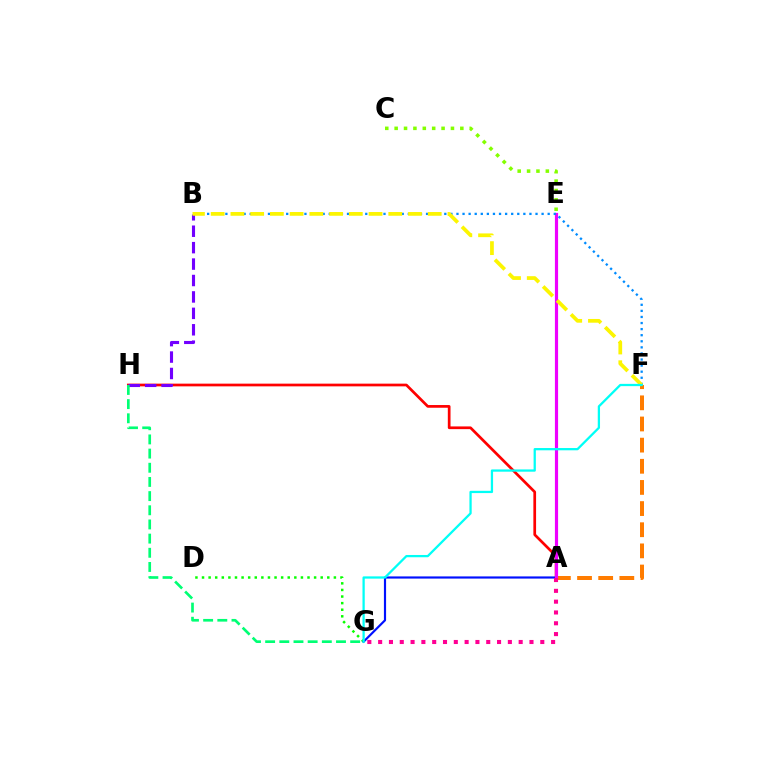{('D', 'G'): [{'color': '#08ff00', 'line_style': 'dotted', 'thickness': 1.79}], ('A', 'H'): [{'color': '#ff0000', 'line_style': 'solid', 'thickness': 1.95}], ('A', 'G'): [{'color': '#0010ff', 'line_style': 'solid', 'thickness': 1.56}, {'color': '#ff0094', 'line_style': 'dotted', 'thickness': 2.94}], ('A', 'F'): [{'color': '#ff7c00', 'line_style': 'dashed', 'thickness': 2.87}], ('A', 'E'): [{'color': '#ee00ff', 'line_style': 'solid', 'thickness': 2.29}], ('B', 'F'): [{'color': '#008cff', 'line_style': 'dotted', 'thickness': 1.65}, {'color': '#fcf500', 'line_style': 'dashed', 'thickness': 2.68}], ('B', 'H'): [{'color': '#7200ff', 'line_style': 'dashed', 'thickness': 2.23}], ('C', 'E'): [{'color': '#84ff00', 'line_style': 'dotted', 'thickness': 2.55}], ('G', 'H'): [{'color': '#00ff74', 'line_style': 'dashed', 'thickness': 1.93}], ('F', 'G'): [{'color': '#00fff6', 'line_style': 'solid', 'thickness': 1.63}]}